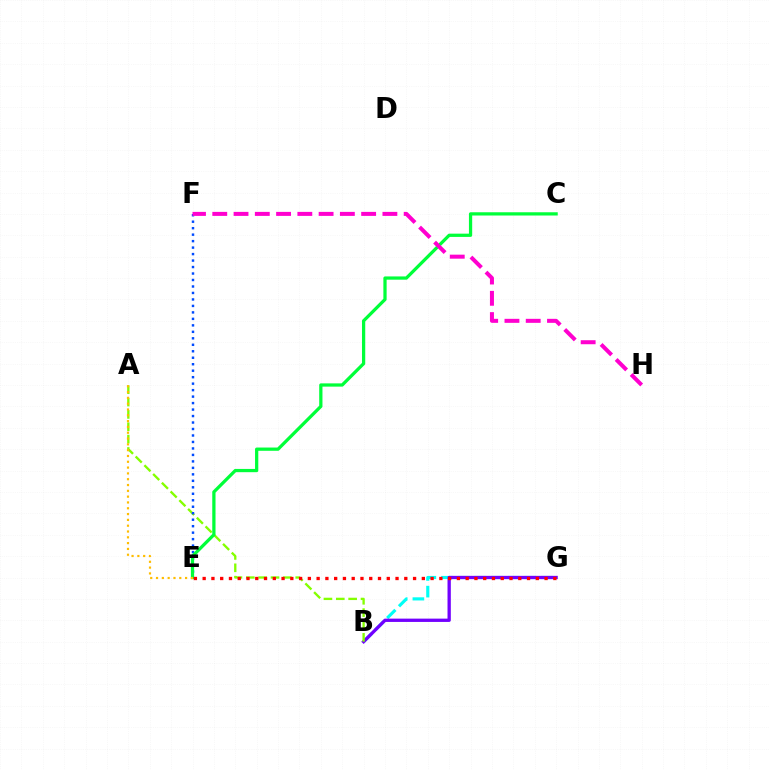{('B', 'G'): [{'color': '#00fff6', 'line_style': 'dashed', 'thickness': 2.26}, {'color': '#7200ff', 'line_style': 'solid', 'thickness': 2.38}], ('A', 'B'): [{'color': '#84ff00', 'line_style': 'dashed', 'thickness': 1.68}], ('E', 'F'): [{'color': '#004bff', 'line_style': 'dotted', 'thickness': 1.76}], ('C', 'E'): [{'color': '#00ff39', 'line_style': 'solid', 'thickness': 2.34}], ('E', 'G'): [{'color': '#ff0000', 'line_style': 'dotted', 'thickness': 2.38}], ('F', 'H'): [{'color': '#ff00cf', 'line_style': 'dashed', 'thickness': 2.89}], ('A', 'E'): [{'color': '#ffbd00', 'line_style': 'dotted', 'thickness': 1.58}]}